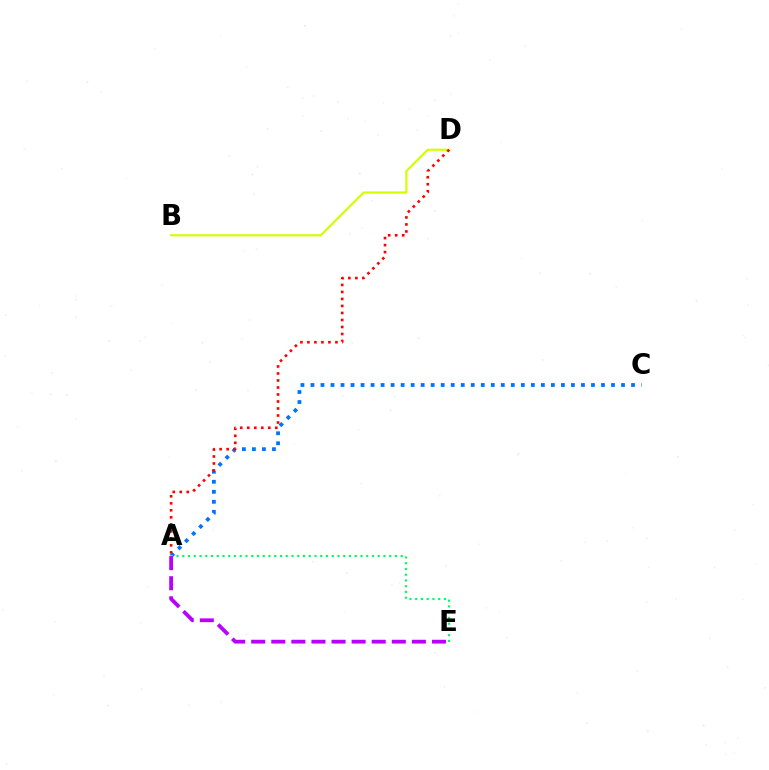{('A', 'C'): [{'color': '#0074ff', 'line_style': 'dotted', 'thickness': 2.72}], ('B', 'D'): [{'color': '#d1ff00', 'line_style': 'solid', 'thickness': 1.55}], ('A', 'E'): [{'color': '#00ff5c', 'line_style': 'dotted', 'thickness': 1.56}, {'color': '#b900ff', 'line_style': 'dashed', 'thickness': 2.73}], ('A', 'D'): [{'color': '#ff0000', 'line_style': 'dotted', 'thickness': 1.9}]}